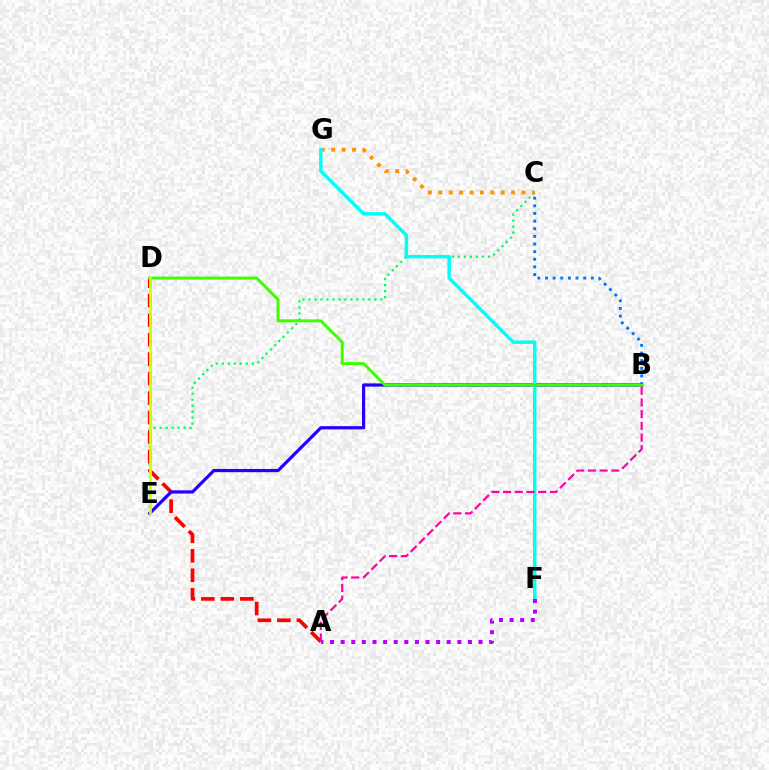{('B', 'C'): [{'color': '#0074ff', 'line_style': 'dotted', 'thickness': 2.07}], ('C', 'E'): [{'color': '#00ff5c', 'line_style': 'dotted', 'thickness': 1.63}], ('A', 'D'): [{'color': '#ff0000', 'line_style': 'dashed', 'thickness': 2.65}], ('C', 'G'): [{'color': '#ff9400', 'line_style': 'dotted', 'thickness': 2.83}], ('B', 'E'): [{'color': '#2500ff', 'line_style': 'solid', 'thickness': 2.31}], ('F', 'G'): [{'color': '#00fff6', 'line_style': 'solid', 'thickness': 2.5}], ('A', 'F'): [{'color': '#b900ff', 'line_style': 'dotted', 'thickness': 2.88}], ('B', 'D'): [{'color': '#3dff00', 'line_style': 'solid', 'thickness': 2.12}], ('D', 'E'): [{'color': '#d1ff00', 'line_style': 'solid', 'thickness': 1.97}], ('A', 'B'): [{'color': '#ff00ac', 'line_style': 'dashed', 'thickness': 1.59}]}